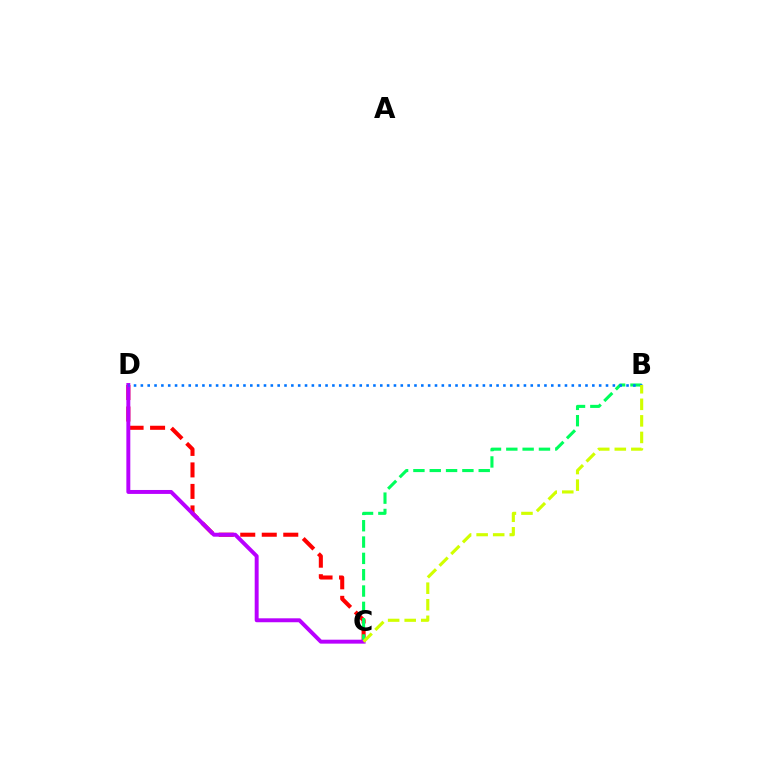{('C', 'D'): [{'color': '#ff0000', 'line_style': 'dashed', 'thickness': 2.92}, {'color': '#b900ff', 'line_style': 'solid', 'thickness': 2.83}], ('B', 'C'): [{'color': '#00ff5c', 'line_style': 'dashed', 'thickness': 2.22}, {'color': '#d1ff00', 'line_style': 'dashed', 'thickness': 2.25}], ('B', 'D'): [{'color': '#0074ff', 'line_style': 'dotted', 'thickness': 1.86}]}